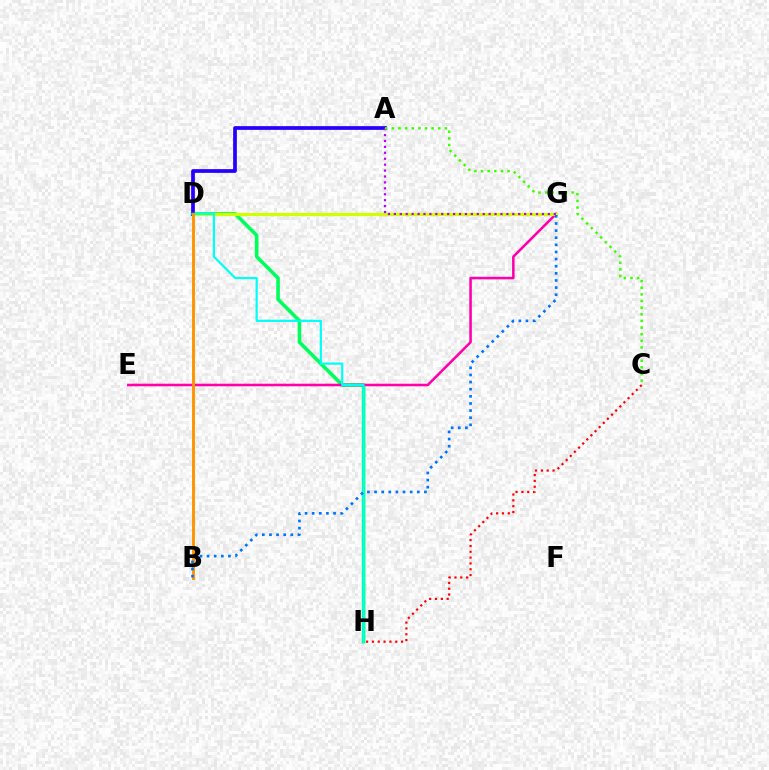{('D', 'H'): [{'color': '#00ff5c', 'line_style': 'solid', 'thickness': 2.59}, {'color': '#00fff6', 'line_style': 'solid', 'thickness': 1.59}], ('A', 'D'): [{'color': '#2500ff', 'line_style': 'solid', 'thickness': 2.68}], ('C', 'H'): [{'color': '#ff0000', 'line_style': 'dotted', 'thickness': 1.58}], ('E', 'G'): [{'color': '#ff00ac', 'line_style': 'solid', 'thickness': 1.84}], ('D', 'G'): [{'color': '#d1ff00', 'line_style': 'solid', 'thickness': 2.29}], ('B', 'D'): [{'color': '#ff9400', 'line_style': 'solid', 'thickness': 2.09}], ('B', 'G'): [{'color': '#0074ff', 'line_style': 'dotted', 'thickness': 1.94}], ('A', 'G'): [{'color': '#b900ff', 'line_style': 'dotted', 'thickness': 1.61}], ('A', 'C'): [{'color': '#3dff00', 'line_style': 'dotted', 'thickness': 1.8}]}